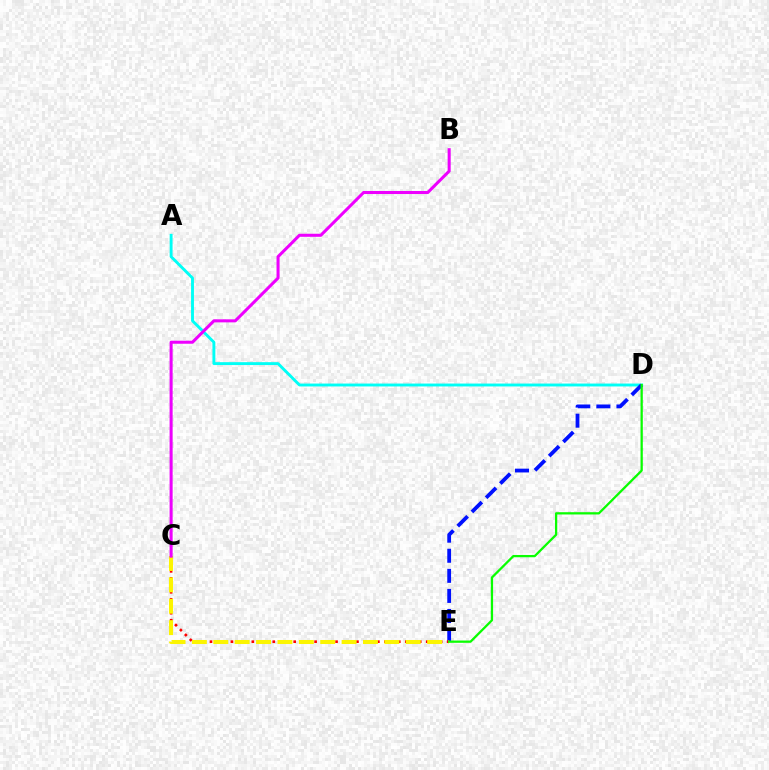{('A', 'D'): [{'color': '#00fff6', 'line_style': 'solid', 'thickness': 2.08}], ('D', 'E'): [{'color': '#0010ff', 'line_style': 'dashed', 'thickness': 2.73}, {'color': '#08ff00', 'line_style': 'solid', 'thickness': 1.63}], ('C', 'E'): [{'color': '#ff0000', 'line_style': 'dotted', 'thickness': 1.89}, {'color': '#fcf500', 'line_style': 'dashed', 'thickness': 2.91}], ('B', 'C'): [{'color': '#ee00ff', 'line_style': 'solid', 'thickness': 2.2}]}